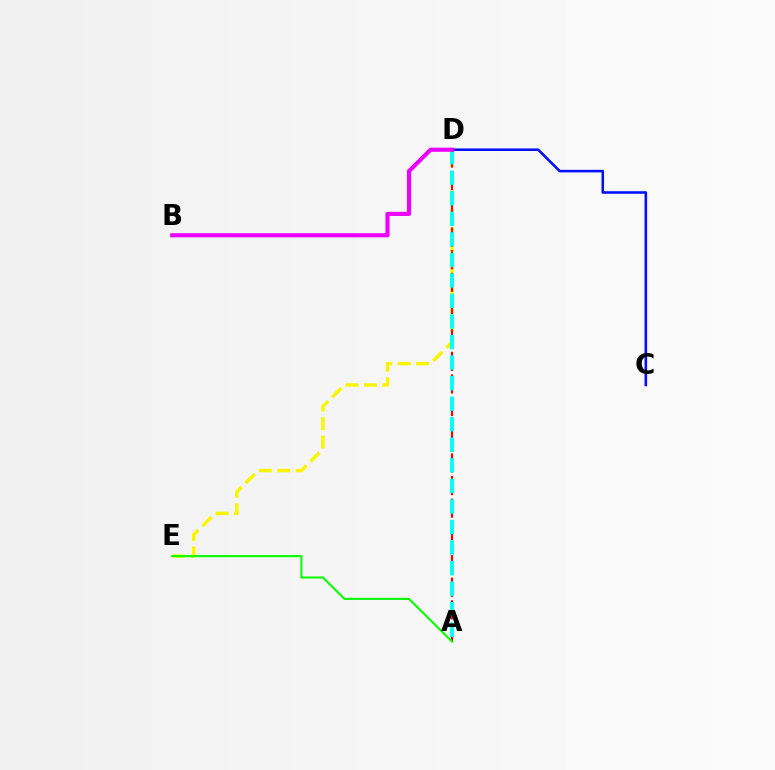{('D', 'E'): [{'color': '#fcf500', 'line_style': 'dashed', 'thickness': 2.5}], ('A', 'D'): [{'color': '#ff0000', 'line_style': 'dashed', 'thickness': 1.53}, {'color': '#00fff6', 'line_style': 'dashed', 'thickness': 2.79}], ('A', 'E'): [{'color': '#08ff00', 'line_style': 'solid', 'thickness': 1.51}], ('C', 'D'): [{'color': '#0010ff', 'line_style': 'solid', 'thickness': 1.85}], ('B', 'D'): [{'color': '#ee00ff', 'line_style': 'solid', 'thickness': 2.97}]}